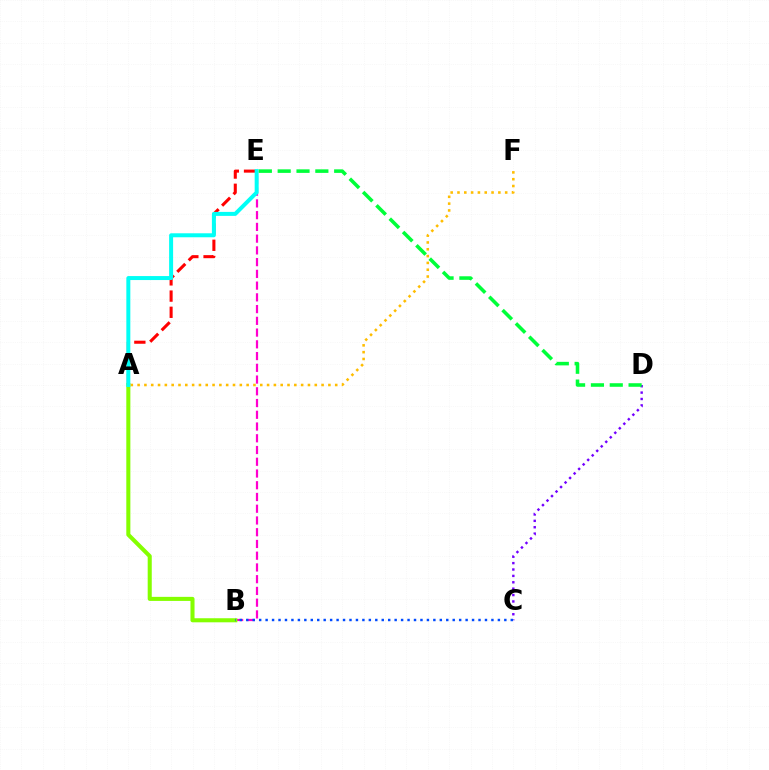{('A', 'E'): [{'color': '#ff0000', 'line_style': 'dashed', 'thickness': 2.2}, {'color': '#00fff6', 'line_style': 'solid', 'thickness': 2.87}], ('C', 'D'): [{'color': '#7200ff', 'line_style': 'dotted', 'thickness': 1.74}], ('B', 'E'): [{'color': '#ff00cf', 'line_style': 'dashed', 'thickness': 1.6}], ('A', 'B'): [{'color': '#84ff00', 'line_style': 'solid', 'thickness': 2.92}], ('B', 'C'): [{'color': '#004bff', 'line_style': 'dotted', 'thickness': 1.75}], ('A', 'F'): [{'color': '#ffbd00', 'line_style': 'dotted', 'thickness': 1.85}], ('D', 'E'): [{'color': '#00ff39', 'line_style': 'dashed', 'thickness': 2.56}]}